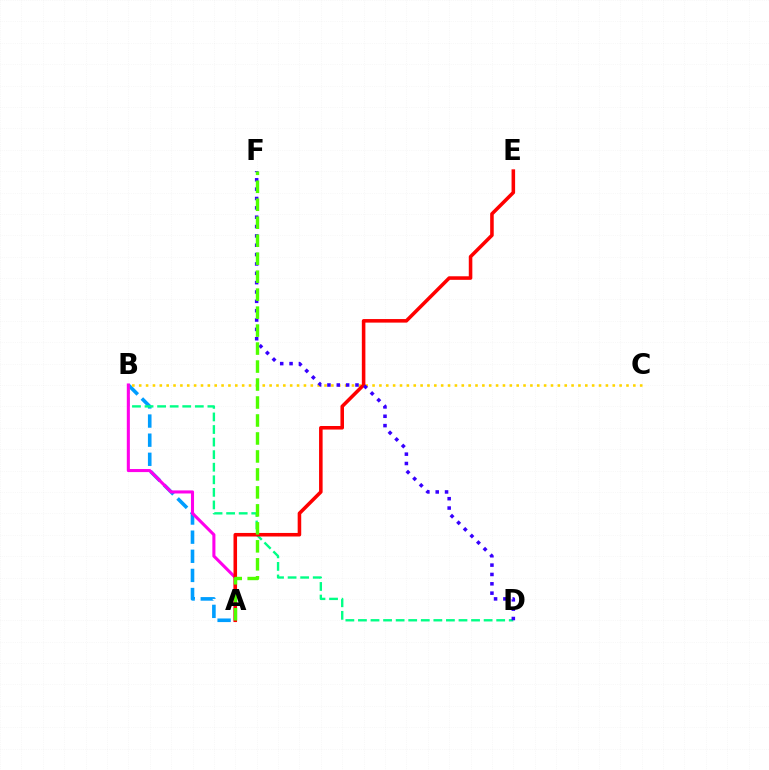{('A', 'B'): [{'color': '#009eff', 'line_style': 'dashed', 'thickness': 2.6}, {'color': '#ff00ed', 'line_style': 'solid', 'thickness': 2.21}], ('B', 'D'): [{'color': '#00ff86', 'line_style': 'dashed', 'thickness': 1.71}], ('B', 'C'): [{'color': '#ffd500', 'line_style': 'dotted', 'thickness': 1.86}], ('A', 'E'): [{'color': '#ff0000', 'line_style': 'solid', 'thickness': 2.56}], ('D', 'F'): [{'color': '#3700ff', 'line_style': 'dotted', 'thickness': 2.54}], ('A', 'F'): [{'color': '#4fff00', 'line_style': 'dashed', 'thickness': 2.44}]}